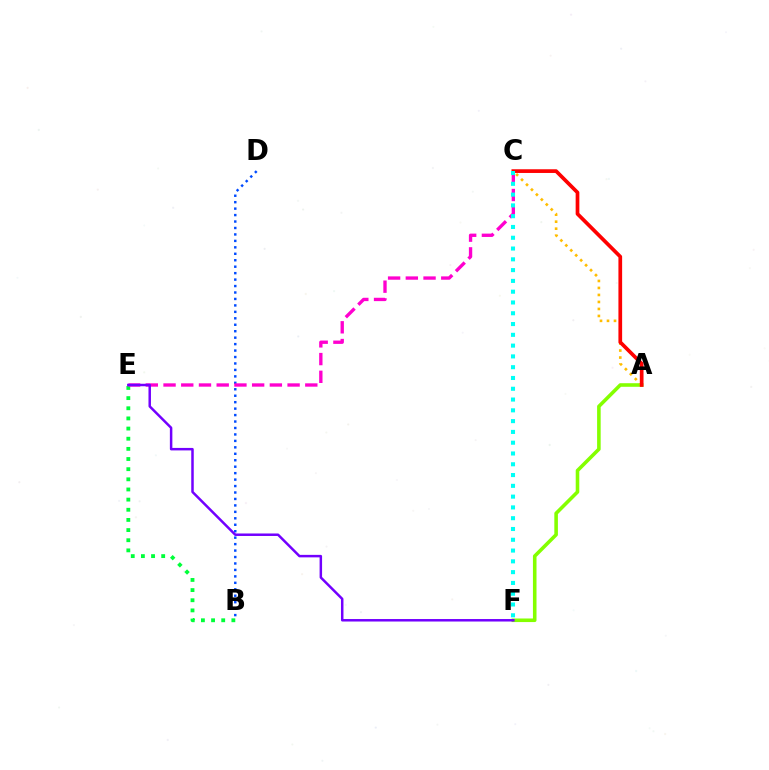{('B', 'E'): [{'color': '#00ff39', 'line_style': 'dotted', 'thickness': 2.76}], ('A', 'F'): [{'color': '#84ff00', 'line_style': 'solid', 'thickness': 2.58}], ('B', 'D'): [{'color': '#004bff', 'line_style': 'dotted', 'thickness': 1.75}], ('A', 'C'): [{'color': '#ffbd00', 'line_style': 'dotted', 'thickness': 1.9}, {'color': '#ff0000', 'line_style': 'solid', 'thickness': 2.67}], ('C', 'E'): [{'color': '#ff00cf', 'line_style': 'dashed', 'thickness': 2.41}], ('E', 'F'): [{'color': '#7200ff', 'line_style': 'solid', 'thickness': 1.79}], ('C', 'F'): [{'color': '#00fff6', 'line_style': 'dotted', 'thickness': 2.93}]}